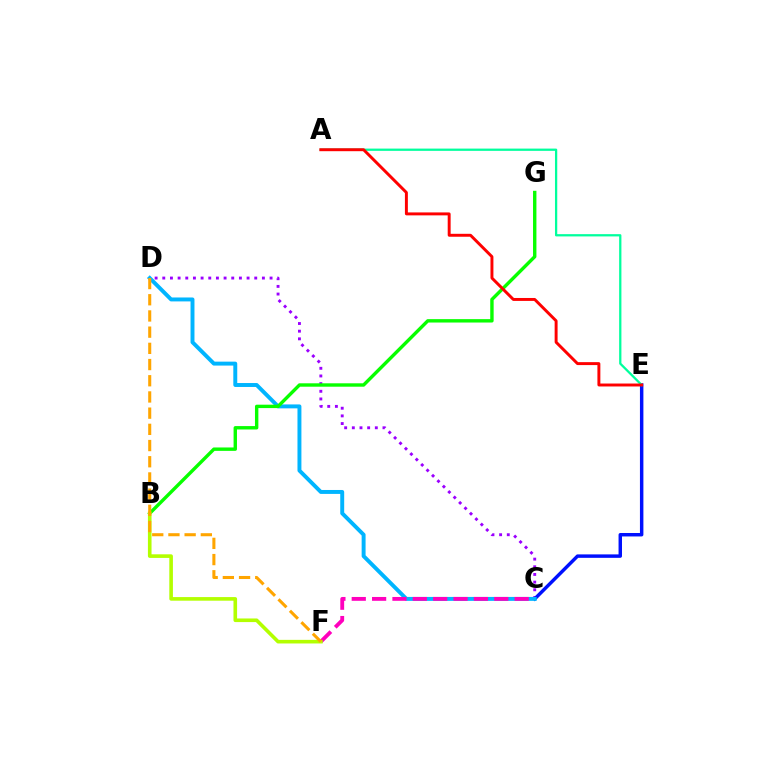{('C', 'D'): [{'color': '#9b00ff', 'line_style': 'dotted', 'thickness': 2.08}, {'color': '#00b5ff', 'line_style': 'solid', 'thickness': 2.83}], ('C', 'E'): [{'color': '#0010ff', 'line_style': 'solid', 'thickness': 2.49}], ('A', 'E'): [{'color': '#00ff9d', 'line_style': 'solid', 'thickness': 1.63}, {'color': '#ff0000', 'line_style': 'solid', 'thickness': 2.12}], ('B', 'G'): [{'color': '#08ff00', 'line_style': 'solid', 'thickness': 2.45}], ('C', 'F'): [{'color': '#ff00bd', 'line_style': 'dashed', 'thickness': 2.77}], ('B', 'F'): [{'color': '#b3ff00', 'line_style': 'solid', 'thickness': 2.6}], ('D', 'F'): [{'color': '#ffa500', 'line_style': 'dashed', 'thickness': 2.2}]}